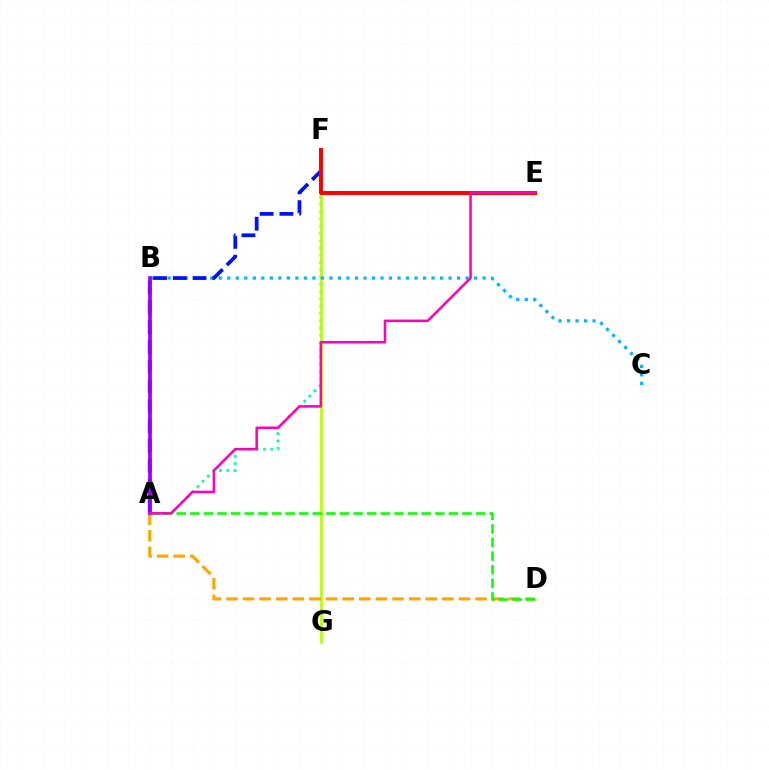{('A', 'F'): [{'color': '#00ff9d', 'line_style': 'dotted', 'thickness': 1.97}, {'color': '#0010ff', 'line_style': 'dashed', 'thickness': 2.69}], ('F', 'G'): [{'color': '#b3ff00', 'line_style': 'solid', 'thickness': 1.93}], ('B', 'C'): [{'color': '#00b5ff', 'line_style': 'dotted', 'thickness': 2.31}], ('A', 'D'): [{'color': '#ffa500', 'line_style': 'dashed', 'thickness': 2.26}, {'color': '#08ff00', 'line_style': 'dashed', 'thickness': 1.85}], ('E', 'F'): [{'color': '#ff0000', 'line_style': 'solid', 'thickness': 2.85}], ('A', 'B'): [{'color': '#9b00ff', 'line_style': 'solid', 'thickness': 2.66}], ('A', 'E'): [{'color': '#ff00bd', 'line_style': 'solid', 'thickness': 1.83}]}